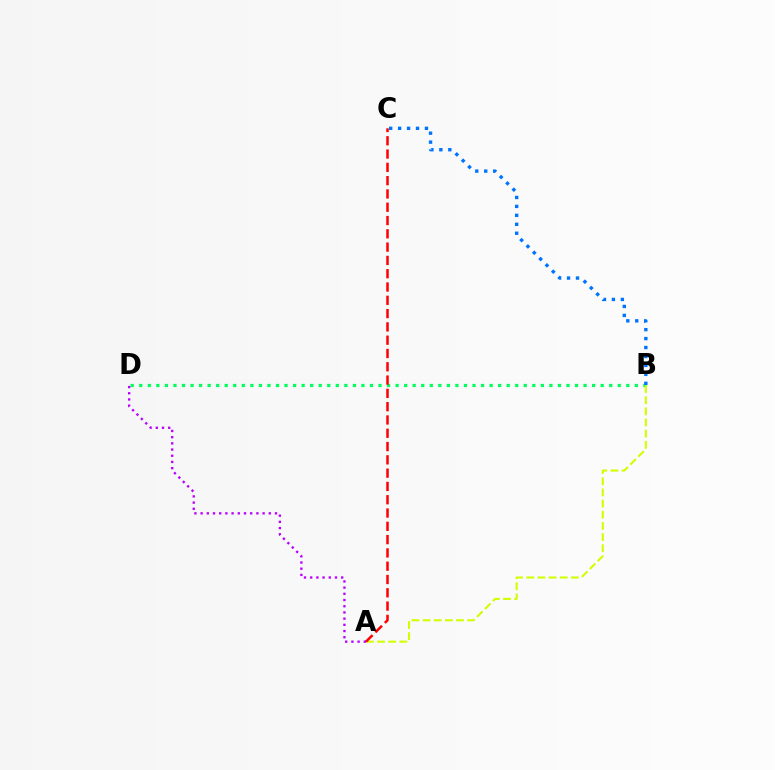{('B', 'D'): [{'color': '#00ff5c', 'line_style': 'dotted', 'thickness': 2.32}], ('A', 'B'): [{'color': '#d1ff00', 'line_style': 'dashed', 'thickness': 1.52}], ('A', 'C'): [{'color': '#ff0000', 'line_style': 'dashed', 'thickness': 1.81}], ('A', 'D'): [{'color': '#b900ff', 'line_style': 'dotted', 'thickness': 1.68}], ('B', 'C'): [{'color': '#0074ff', 'line_style': 'dotted', 'thickness': 2.43}]}